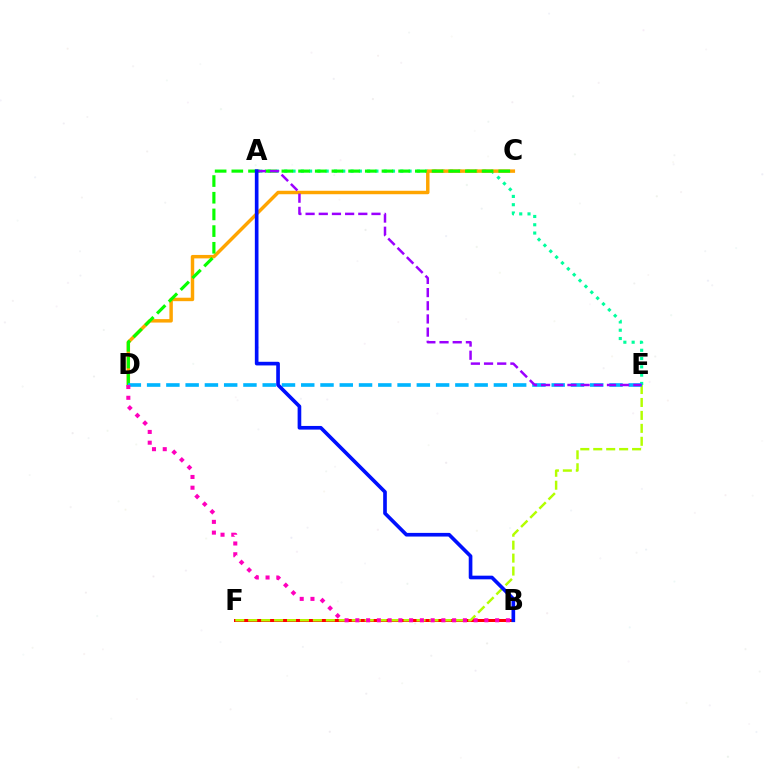{('B', 'F'): [{'color': '#ff0000', 'line_style': 'solid', 'thickness': 2.16}], ('E', 'F'): [{'color': '#b3ff00', 'line_style': 'dashed', 'thickness': 1.76}], ('A', 'E'): [{'color': '#00ff9d', 'line_style': 'dotted', 'thickness': 2.25}, {'color': '#9b00ff', 'line_style': 'dashed', 'thickness': 1.79}], ('C', 'D'): [{'color': '#ffa500', 'line_style': 'solid', 'thickness': 2.49}, {'color': '#08ff00', 'line_style': 'dashed', 'thickness': 2.27}], ('D', 'E'): [{'color': '#00b5ff', 'line_style': 'dashed', 'thickness': 2.62}], ('B', 'D'): [{'color': '#ff00bd', 'line_style': 'dotted', 'thickness': 2.92}], ('A', 'B'): [{'color': '#0010ff', 'line_style': 'solid', 'thickness': 2.63}]}